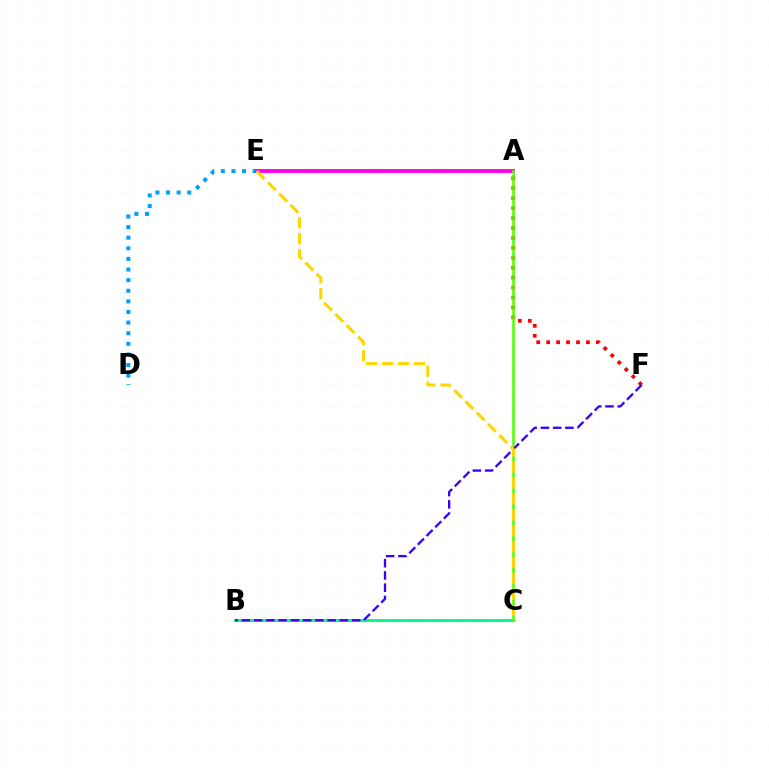{('D', 'E'): [{'color': '#009eff', 'line_style': 'dotted', 'thickness': 2.88}], ('A', 'E'): [{'color': '#ff00ed', 'line_style': 'solid', 'thickness': 2.79}], ('A', 'F'): [{'color': '#ff0000', 'line_style': 'dotted', 'thickness': 2.7}], ('B', 'C'): [{'color': '#00ff86', 'line_style': 'solid', 'thickness': 2.17}], ('A', 'C'): [{'color': '#4fff00', 'line_style': 'solid', 'thickness': 1.83}], ('B', 'F'): [{'color': '#3700ff', 'line_style': 'dashed', 'thickness': 1.66}], ('C', 'E'): [{'color': '#ffd500', 'line_style': 'dashed', 'thickness': 2.17}]}